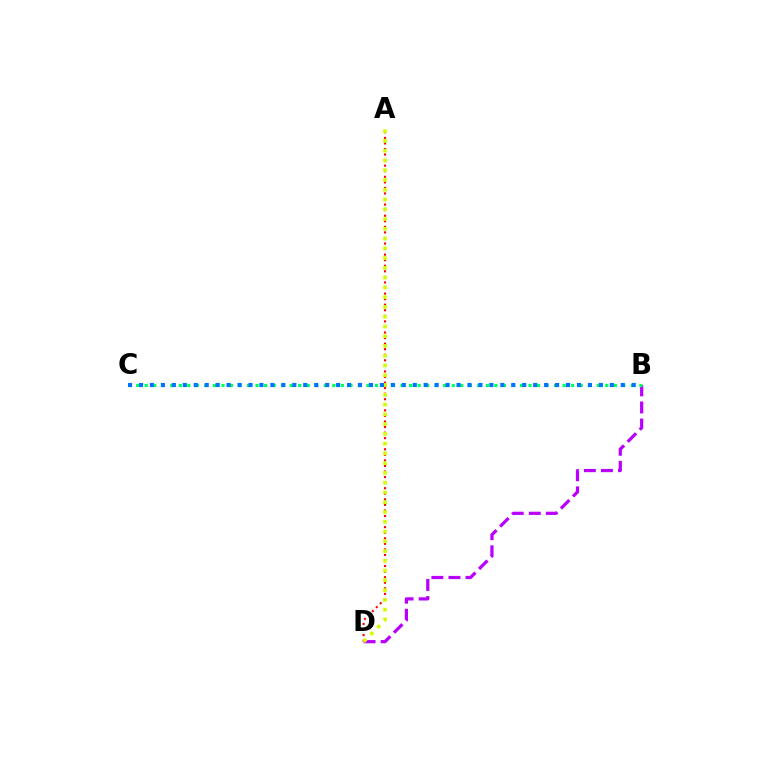{('B', 'D'): [{'color': '#b900ff', 'line_style': 'dashed', 'thickness': 2.32}], ('B', 'C'): [{'color': '#00ff5c', 'line_style': 'dotted', 'thickness': 2.32}, {'color': '#0074ff', 'line_style': 'dotted', 'thickness': 2.97}], ('A', 'D'): [{'color': '#ff0000', 'line_style': 'dotted', 'thickness': 1.51}, {'color': '#d1ff00', 'line_style': 'dotted', 'thickness': 2.65}]}